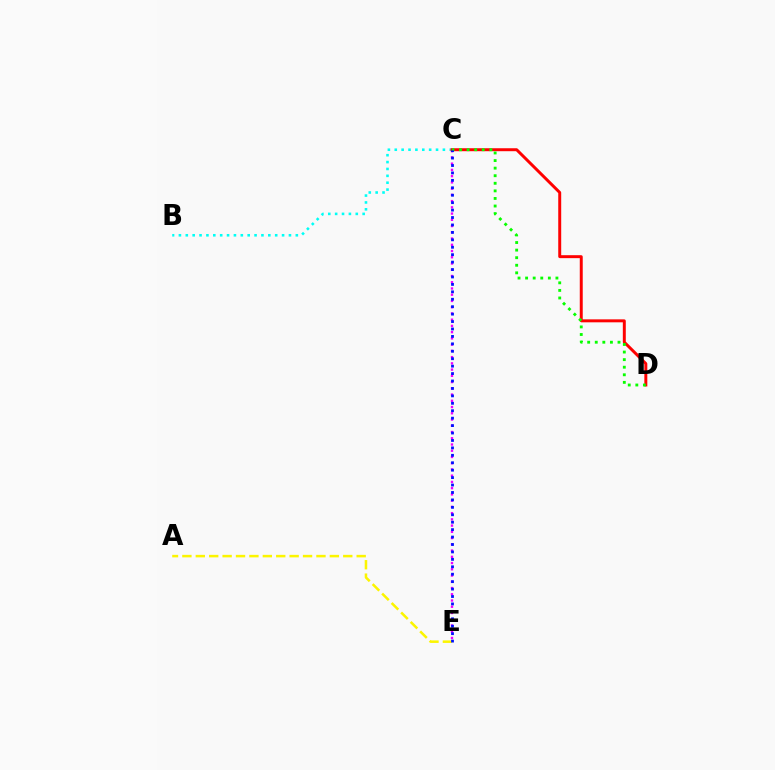{('C', 'E'): [{'color': '#ee00ff', 'line_style': 'dotted', 'thickness': 1.7}, {'color': '#0010ff', 'line_style': 'dotted', 'thickness': 2.02}], ('B', 'C'): [{'color': '#00fff6', 'line_style': 'dotted', 'thickness': 1.87}], ('C', 'D'): [{'color': '#ff0000', 'line_style': 'solid', 'thickness': 2.13}, {'color': '#08ff00', 'line_style': 'dotted', 'thickness': 2.06}], ('A', 'E'): [{'color': '#fcf500', 'line_style': 'dashed', 'thickness': 1.82}]}